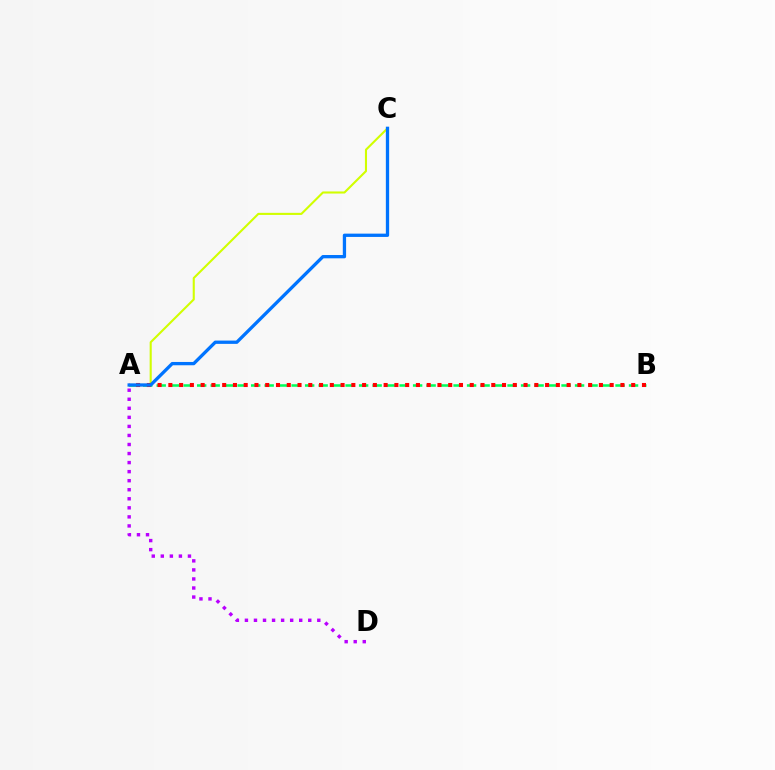{('A', 'B'): [{'color': '#00ff5c', 'line_style': 'dashed', 'thickness': 1.83}, {'color': '#ff0000', 'line_style': 'dotted', 'thickness': 2.92}], ('A', 'C'): [{'color': '#d1ff00', 'line_style': 'solid', 'thickness': 1.51}, {'color': '#0074ff', 'line_style': 'solid', 'thickness': 2.38}], ('A', 'D'): [{'color': '#b900ff', 'line_style': 'dotted', 'thickness': 2.46}]}